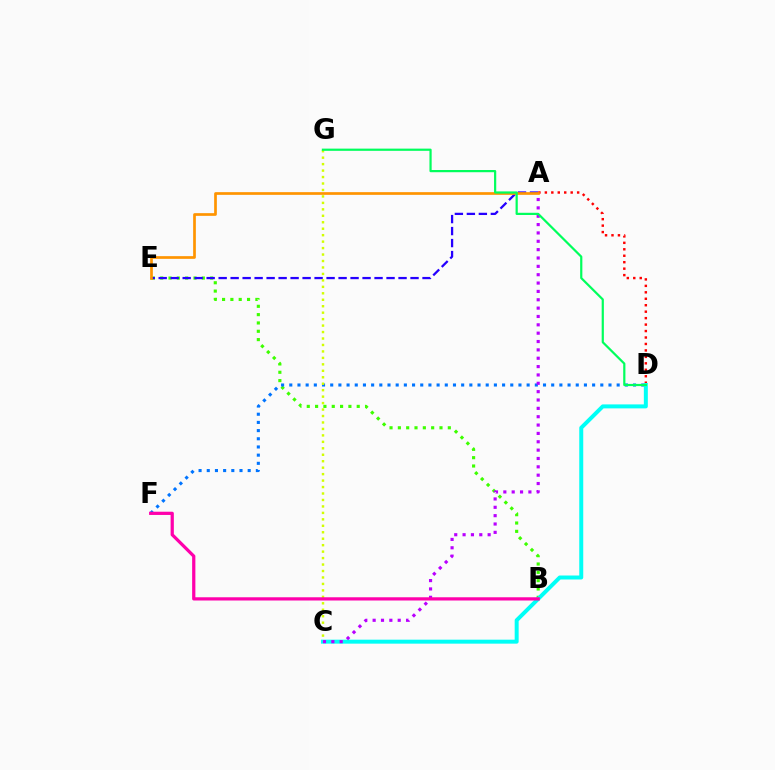{('B', 'E'): [{'color': '#3dff00', 'line_style': 'dotted', 'thickness': 2.26}], ('A', 'E'): [{'color': '#2500ff', 'line_style': 'dashed', 'thickness': 1.63}, {'color': '#ff9400', 'line_style': 'solid', 'thickness': 1.94}], ('A', 'D'): [{'color': '#ff0000', 'line_style': 'dotted', 'thickness': 1.75}], ('D', 'F'): [{'color': '#0074ff', 'line_style': 'dotted', 'thickness': 2.22}], ('C', 'G'): [{'color': '#d1ff00', 'line_style': 'dotted', 'thickness': 1.75}], ('C', 'D'): [{'color': '#00fff6', 'line_style': 'solid', 'thickness': 2.86}], ('A', 'C'): [{'color': '#b900ff', 'line_style': 'dotted', 'thickness': 2.27}], ('D', 'G'): [{'color': '#00ff5c', 'line_style': 'solid', 'thickness': 1.59}], ('B', 'F'): [{'color': '#ff00ac', 'line_style': 'solid', 'thickness': 2.33}]}